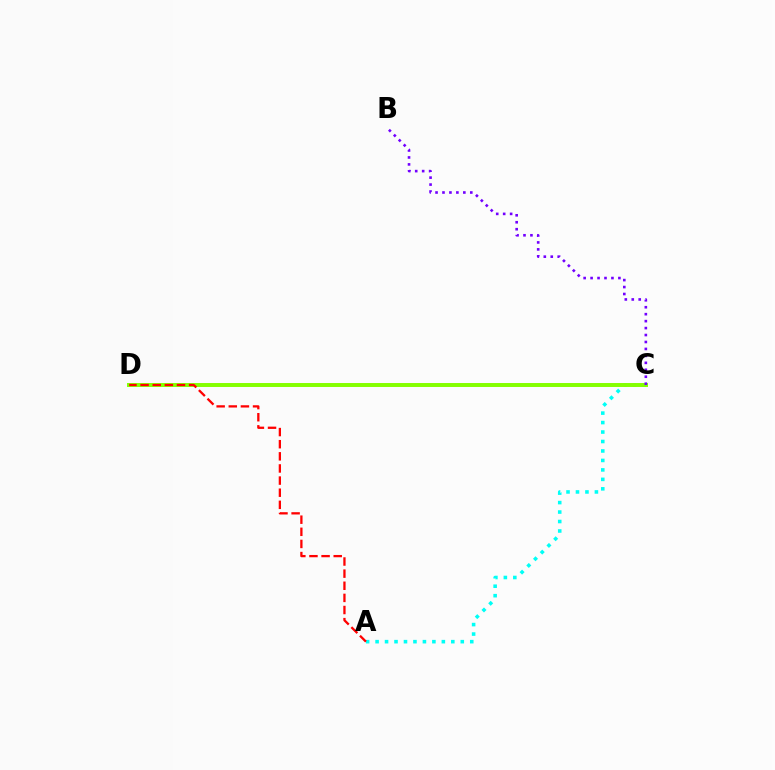{('A', 'C'): [{'color': '#00fff6', 'line_style': 'dotted', 'thickness': 2.57}], ('C', 'D'): [{'color': '#84ff00', 'line_style': 'solid', 'thickness': 2.84}], ('A', 'D'): [{'color': '#ff0000', 'line_style': 'dashed', 'thickness': 1.65}], ('B', 'C'): [{'color': '#7200ff', 'line_style': 'dotted', 'thickness': 1.89}]}